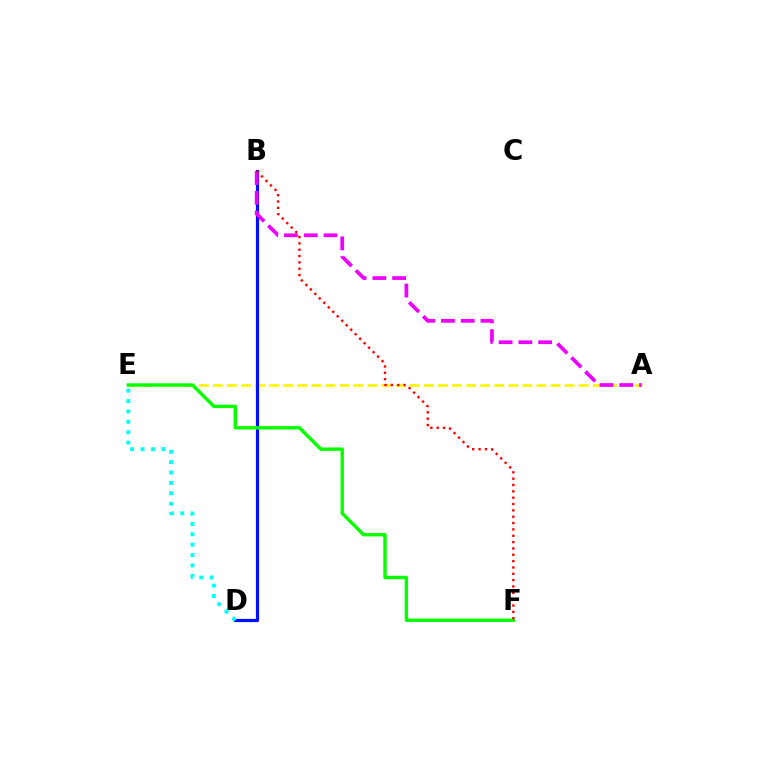{('A', 'E'): [{'color': '#fcf500', 'line_style': 'dashed', 'thickness': 1.91}], ('B', 'D'): [{'color': '#0010ff', 'line_style': 'solid', 'thickness': 2.3}], ('D', 'E'): [{'color': '#00fff6', 'line_style': 'dotted', 'thickness': 2.82}], ('A', 'B'): [{'color': '#ee00ff', 'line_style': 'dashed', 'thickness': 2.69}], ('E', 'F'): [{'color': '#08ff00', 'line_style': 'solid', 'thickness': 2.45}], ('B', 'F'): [{'color': '#ff0000', 'line_style': 'dotted', 'thickness': 1.72}]}